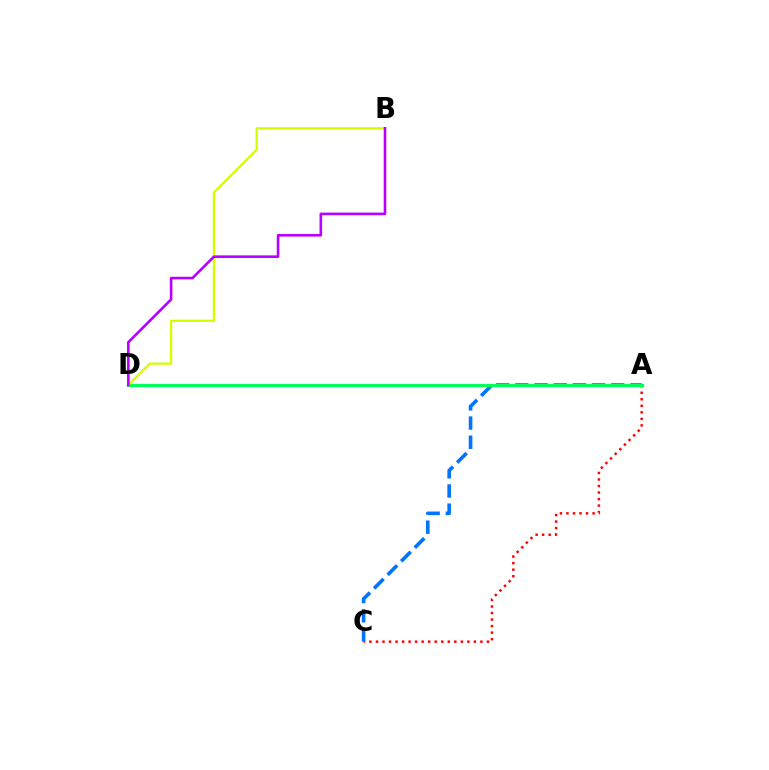{('A', 'C'): [{'color': '#ff0000', 'line_style': 'dotted', 'thickness': 1.77}, {'color': '#0074ff', 'line_style': 'dashed', 'thickness': 2.61}], ('A', 'D'): [{'color': '#00ff5c', 'line_style': 'solid', 'thickness': 2.31}], ('B', 'D'): [{'color': '#d1ff00', 'line_style': 'solid', 'thickness': 1.62}, {'color': '#b900ff', 'line_style': 'solid', 'thickness': 1.88}]}